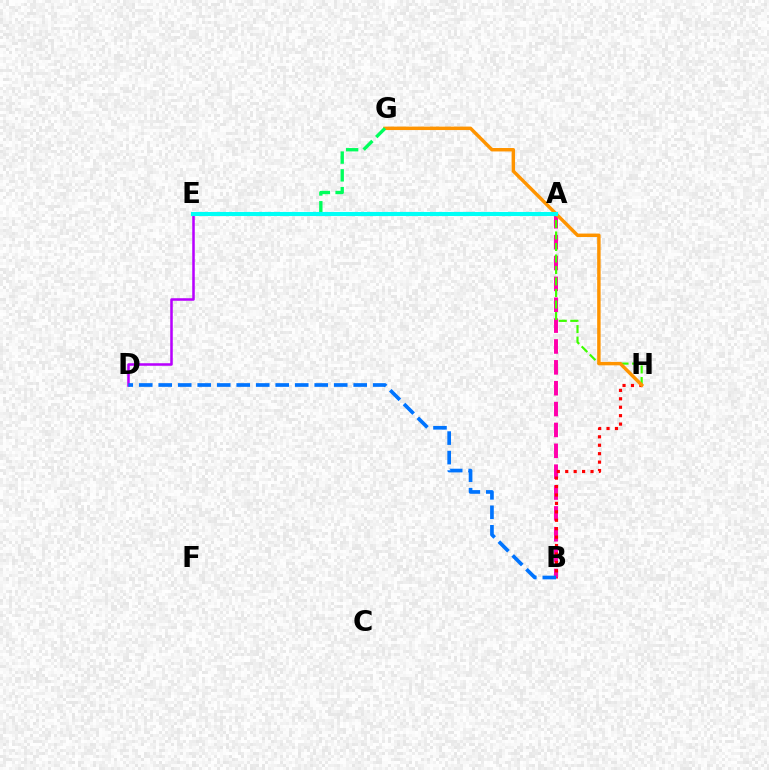{('A', 'E'): [{'color': '#2500ff', 'line_style': 'solid', 'thickness': 1.65}, {'color': '#d1ff00', 'line_style': 'dashed', 'thickness': 1.61}, {'color': '#00fff6', 'line_style': 'solid', 'thickness': 2.93}], ('A', 'B'): [{'color': '#ff00ac', 'line_style': 'dashed', 'thickness': 2.83}], ('A', 'H'): [{'color': '#3dff00', 'line_style': 'dashed', 'thickness': 1.56}], ('B', 'H'): [{'color': '#ff0000', 'line_style': 'dotted', 'thickness': 2.29}], ('D', 'E'): [{'color': '#b900ff', 'line_style': 'solid', 'thickness': 1.83}], ('G', 'H'): [{'color': '#ff9400', 'line_style': 'solid', 'thickness': 2.48}], ('B', 'D'): [{'color': '#0074ff', 'line_style': 'dashed', 'thickness': 2.65}], ('E', 'G'): [{'color': '#00ff5c', 'line_style': 'dashed', 'thickness': 2.41}]}